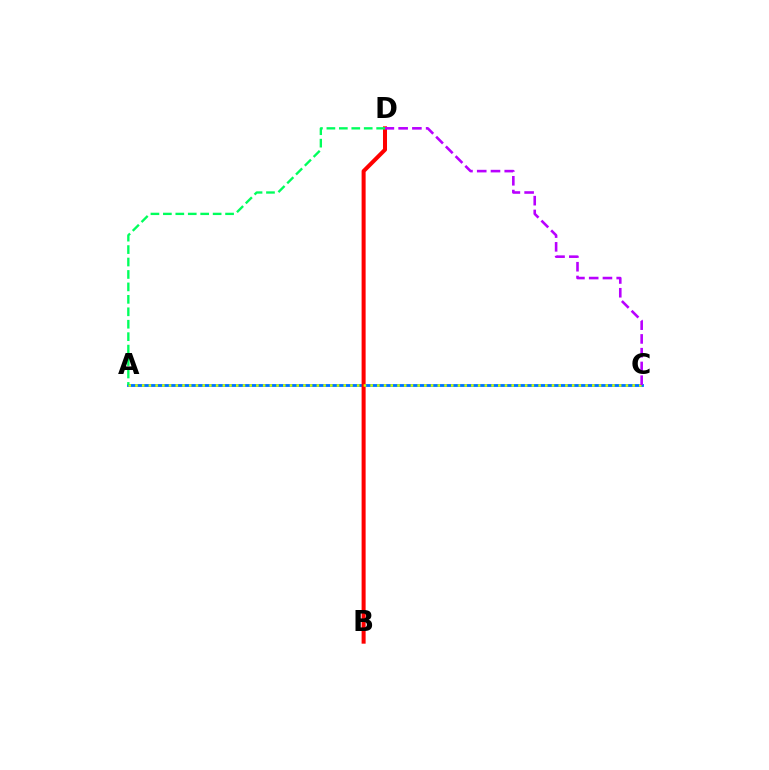{('A', 'C'): [{'color': '#0074ff', 'line_style': 'solid', 'thickness': 2.05}, {'color': '#d1ff00', 'line_style': 'dotted', 'thickness': 1.83}], ('B', 'D'): [{'color': '#ff0000', 'line_style': 'solid', 'thickness': 2.89}], ('C', 'D'): [{'color': '#b900ff', 'line_style': 'dashed', 'thickness': 1.87}], ('A', 'D'): [{'color': '#00ff5c', 'line_style': 'dashed', 'thickness': 1.69}]}